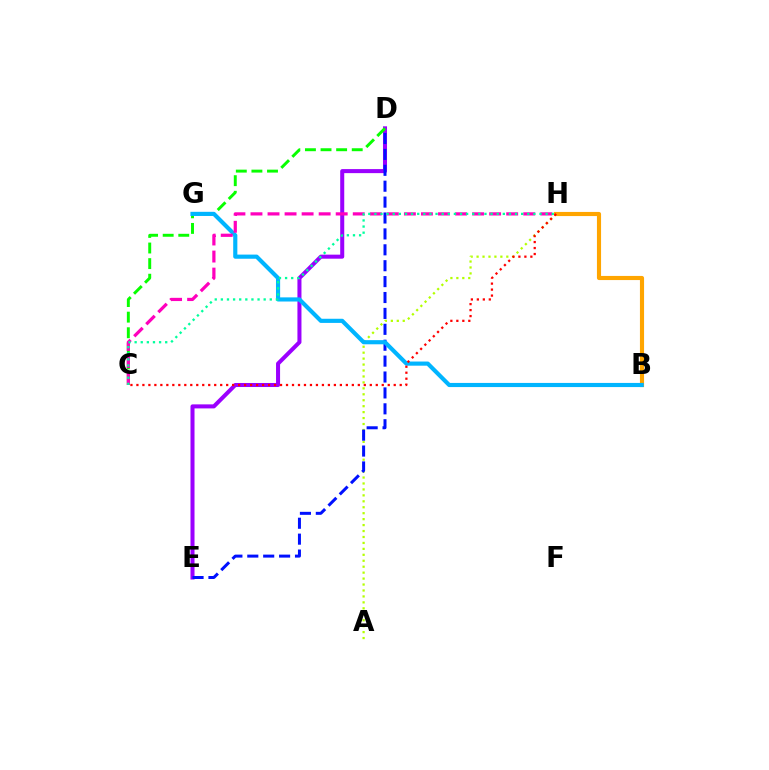{('A', 'H'): [{'color': '#b3ff00', 'line_style': 'dotted', 'thickness': 1.62}], ('D', 'E'): [{'color': '#9b00ff', 'line_style': 'solid', 'thickness': 2.9}, {'color': '#0010ff', 'line_style': 'dashed', 'thickness': 2.16}], ('C', 'D'): [{'color': '#08ff00', 'line_style': 'dashed', 'thickness': 2.12}], ('B', 'H'): [{'color': '#ffa500', 'line_style': 'solid', 'thickness': 2.97}], ('B', 'G'): [{'color': '#00b5ff', 'line_style': 'solid', 'thickness': 2.98}], ('C', 'H'): [{'color': '#ff00bd', 'line_style': 'dashed', 'thickness': 2.32}, {'color': '#ff0000', 'line_style': 'dotted', 'thickness': 1.63}, {'color': '#00ff9d', 'line_style': 'dotted', 'thickness': 1.66}]}